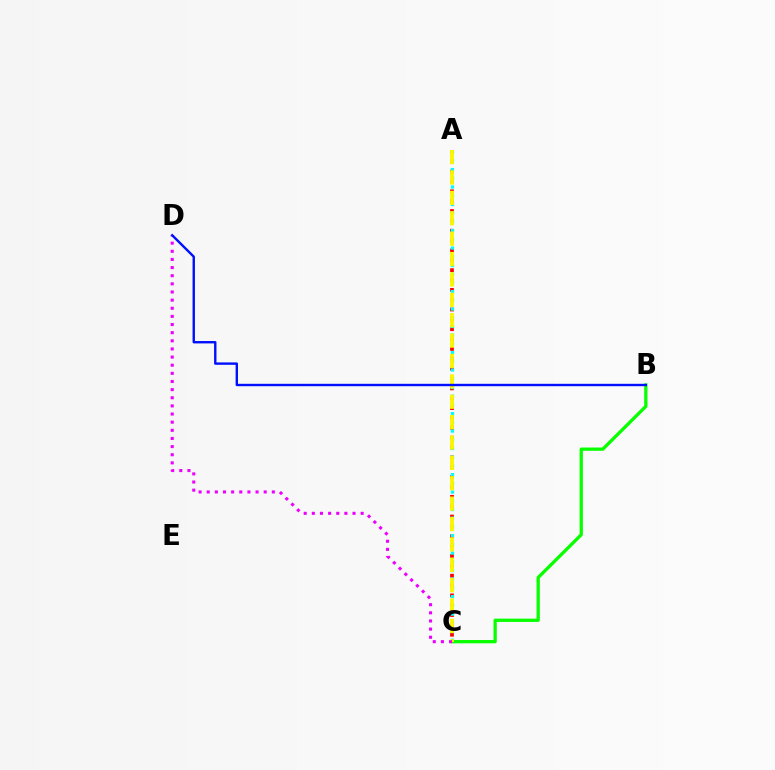{('A', 'C'): [{'color': '#ff0000', 'line_style': 'dotted', 'thickness': 2.68}, {'color': '#00fff6', 'line_style': 'dotted', 'thickness': 2.37}, {'color': '#fcf500', 'line_style': 'dashed', 'thickness': 2.77}], ('B', 'C'): [{'color': '#08ff00', 'line_style': 'solid', 'thickness': 2.37}], ('C', 'D'): [{'color': '#ee00ff', 'line_style': 'dotted', 'thickness': 2.21}], ('B', 'D'): [{'color': '#0010ff', 'line_style': 'solid', 'thickness': 1.72}]}